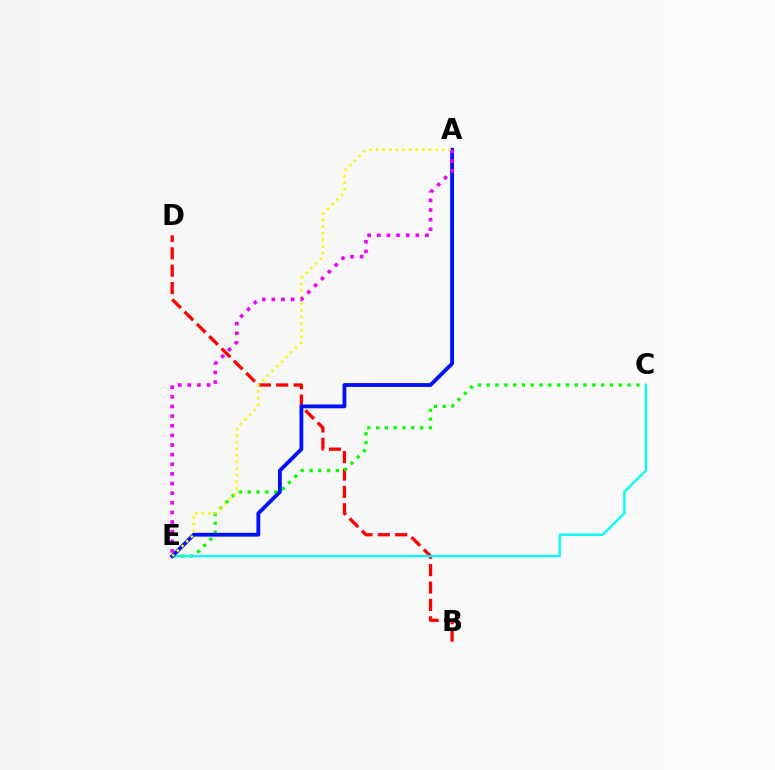{('B', 'D'): [{'color': '#ff0000', 'line_style': 'dashed', 'thickness': 2.36}], ('C', 'E'): [{'color': '#08ff00', 'line_style': 'dotted', 'thickness': 2.39}, {'color': '#00fff6', 'line_style': 'solid', 'thickness': 1.71}], ('A', 'E'): [{'color': '#0010ff', 'line_style': 'solid', 'thickness': 2.74}, {'color': '#fcf500', 'line_style': 'dotted', 'thickness': 1.8}, {'color': '#ee00ff', 'line_style': 'dotted', 'thickness': 2.62}]}